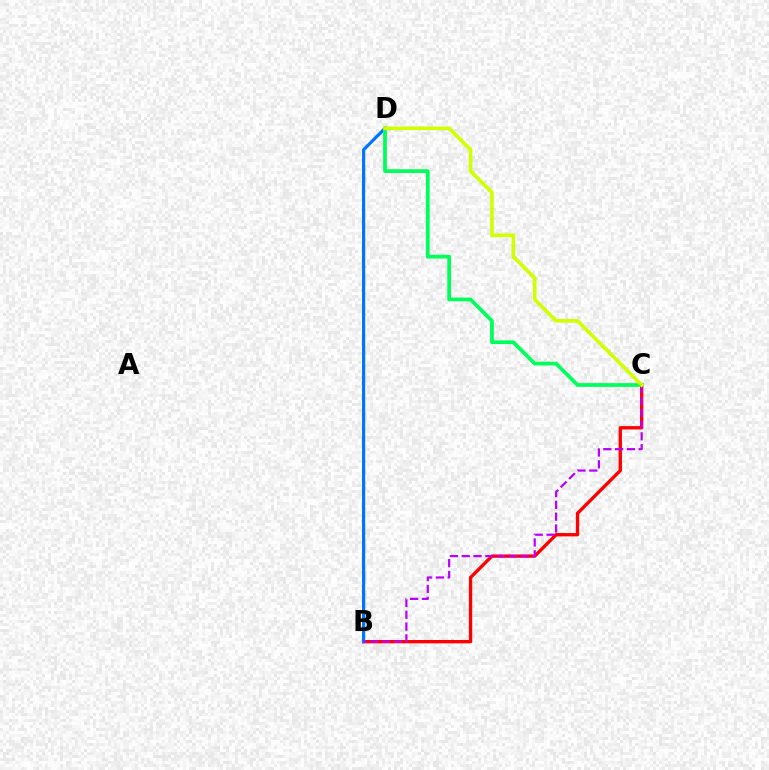{('B', 'C'): [{'color': '#ff0000', 'line_style': 'solid', 'thickness': 2.41}, {'color': '#b900ff', 'line_style': 'dashed', 'thickness': 1.6}], ('B', 'D'): [{'color': '#0074ff', 'line_style': 'solid', 'thickness': 2.3}], ('C', 'D'): [{'color': '#00ff5c', 'line_style': 'solid', 'thickness': 2.7}, {'color': '#d1ff00', 'line_style': 'solid', 'thickness': 2.62}]}